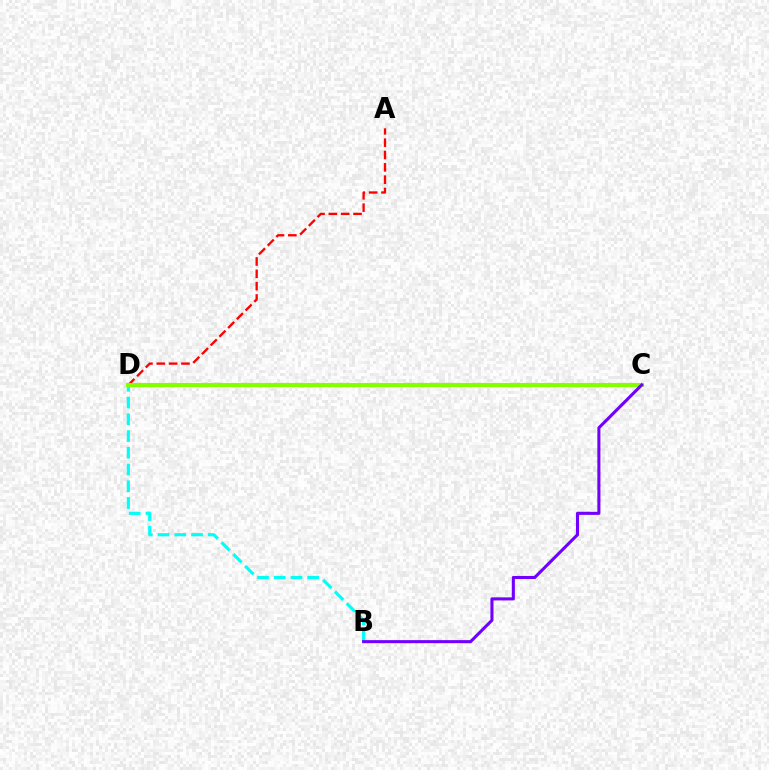{('B', 'D'): [{'color': '#00fff6', 'line_style': 'dashed', 'thickness': 2.27}], ('A', 'D'): [{'color': '#ff0000', 'line_style': 'dashed', 'thickness': 1.68}], ('C', 'D'): [{'color': '#84ff00', 'line_style': 'solid', 'thickness': 2.97}], ('B', 'C'): [{'color': '#7200ff', 'line_style': 'solid', 'thickness': 2.22}]}